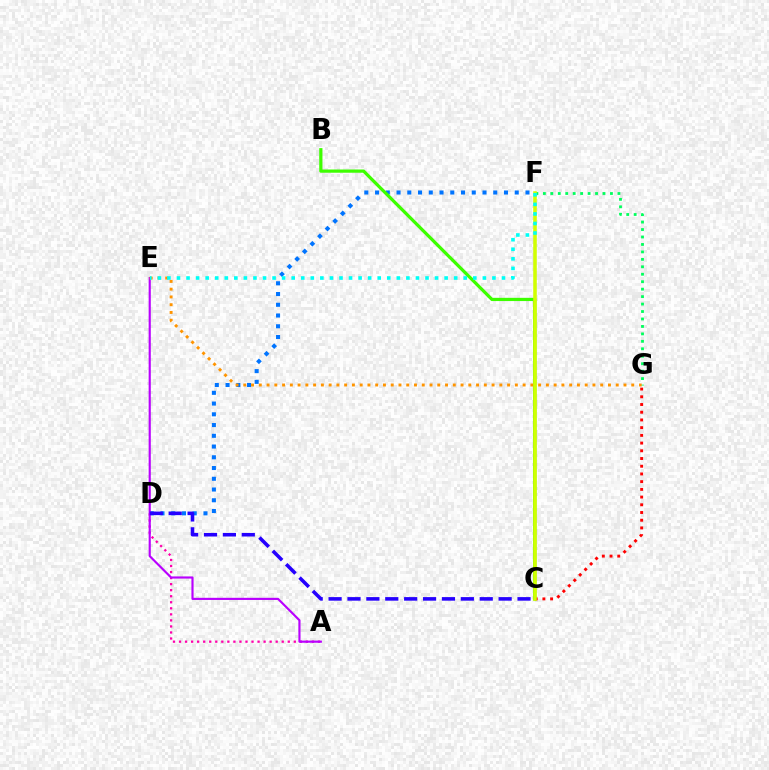{('D', 'F'): [{'color': '#0074ff', 'line_style': 'dotted', 'thickness': 2.92}], ('F', 'G'): [{'color': '#00ff5c', 'line_style': 'dotted', 'thickness': 2.03}], ('A', 'D'): [{'color': '#ff00ac', 'line_style': 'dotted', 'thickness': 1.64}], ('B', 'C'): [{'color': '#3dff00', 'line_style': 'solid', 'thickness': 2.33}], ('C', 'G'): [{'color': '#ff0000', 'line_style': 'dotted', 'thickness': 2.1}], ('A', 'E'): [{'color': '#b900ff', 'line_style': 'solid', 'thickness': 1.55}], ('E', 'G'): [{'color': '#ff9400', 'line_style': 'dotted', 'thickness': 2.11}], ('C', 'D'): [{'color': '#2500ff', 'line_style': 'dashed', 'thickness': 2.57}], ('C', 'F'): [{'color': '#d1ff00', 'line_style': 'solid', 'thickness': 2.56}], ('E', 'F'): [{'color': '#00fff6', 'line_style': 'dotted', 'thickness': 2.6}]}